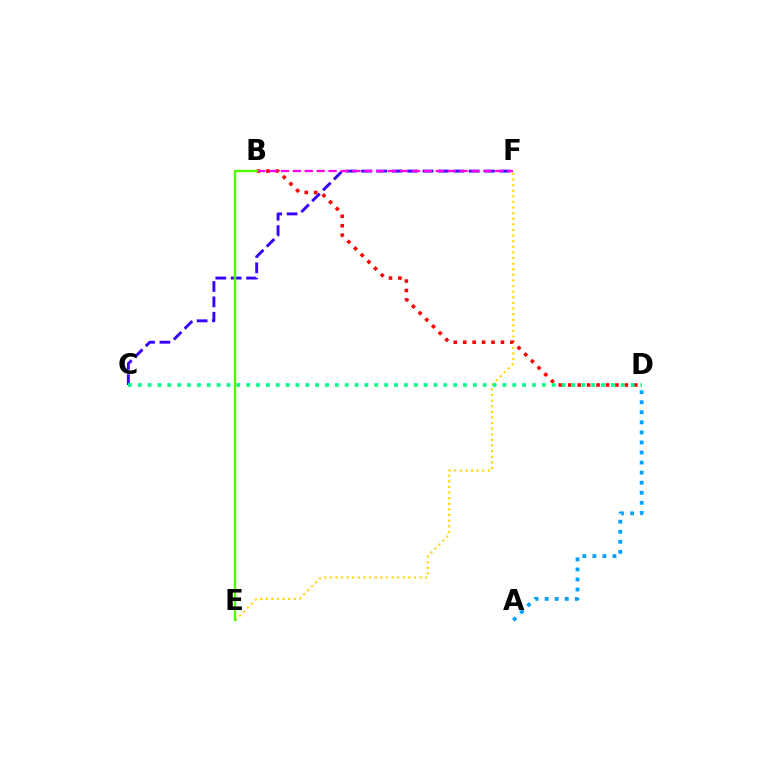{('E', 'F'): [{'color': '#ffd500', 'line_style': 'dotted', 'thickness': 1.52}], ('C', 'F'): [{'color': '#3700ff', 'line_style': 'dashed', 'thickness': 2.09}], ('B', 'D'): [{'color': '#ff0000', 'line_style': 'dotted', 'thickness': 2.57}], ('B', 'F'): [{'color': '#ff00ed', 'line_style': 'dashed', 'thickness': 1.62}], ('A', 'D'): [{'color': '#009eff', 'line_style': 'dotted', 'thickness': 2.73}], ('C', 'D'): [{'color': '#00ff86', 'line_style': 'dotted', 'thickness': 2.68}], ('B', 'E'): [{'color': '#4fff00', 'line_style': 'solid', 'thickness': 1.7}]}